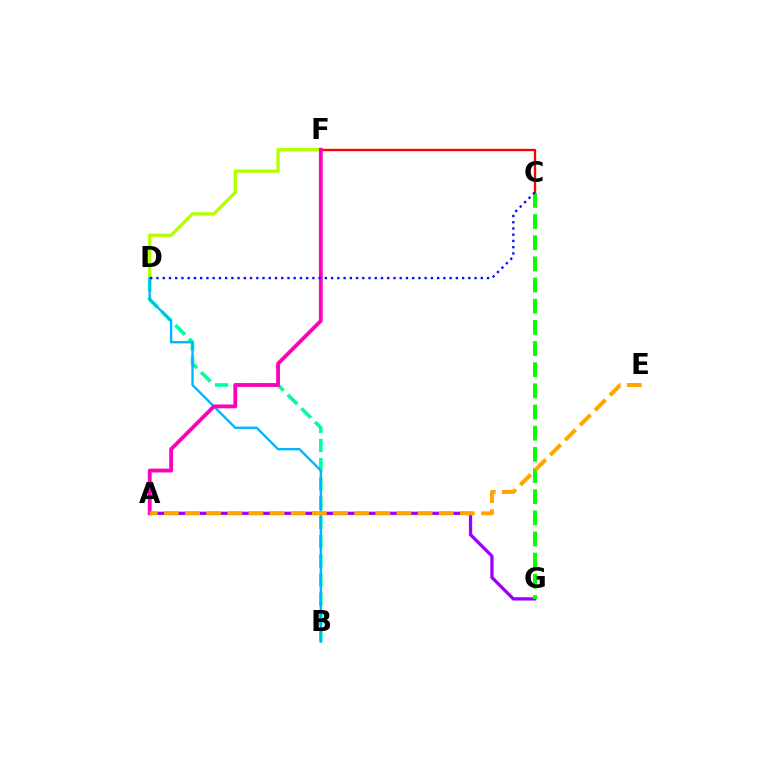{('C', 'F'): [{'color': '#ff0000', 'line_style': 'solid', 'thickness': 1.68}], ('D', 'F'): [{'color': '#b3ff00', 'line_style': 'solid', 'thickness': 2.39}], ('B', 'D'): [{'color': '#00ff9d', 'line_style': 'dashed', 'thickness': 2.61}, {'color': '#00b5ff', 'line_style': 'solid', 'thickness': 1.7}], ('A', 'G'): [{'color': '#9b00ff', 'line_style': 'solid', 'thickness': 2.36}], ('C', 'G'): [{'color': '#08ff00', 'line_style': 'dashed', 'thickness': 2.87}], ('A', 'F'): [{'color': '#ff00bd', 'line_style': 'solid', 'thickness': 2.75}], ('A', 'E'): [{'color': '#ffa500', 'line_style': 'dashed', 'thickness': 2.87}], ('C', 'D'): [{'color': '#0010ff', 'line_style': 'dotted', 'thickness': 1.69}]}